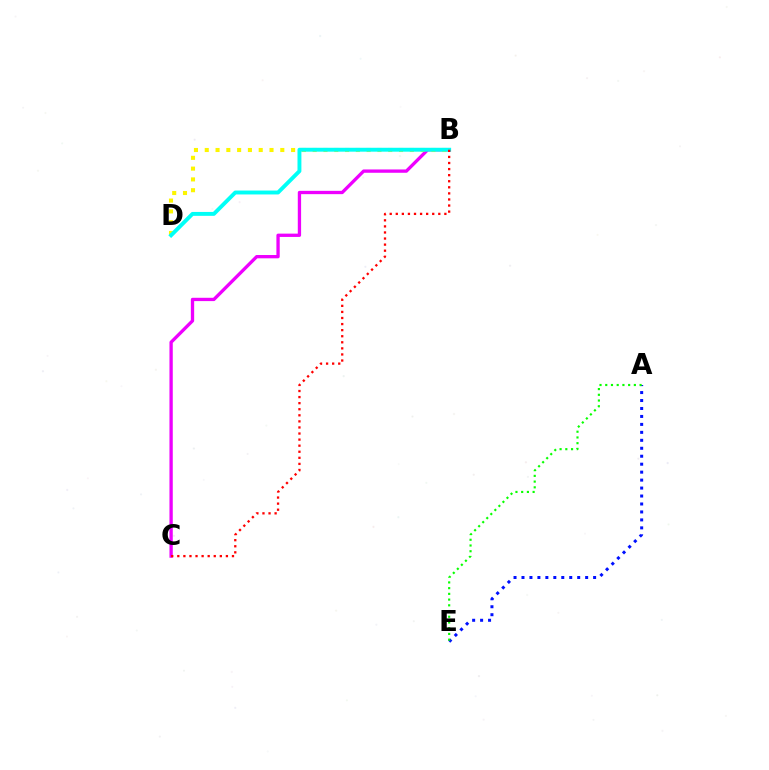{('A', 'E'): [{'color': '#0010ff', 'line_style': 'dotted', 'thickness': 2.16}, {'color': '#08ff00', 'line_style': 'dotted', 'thickness': 1.55}], ('B', 'C'): [{'color': '#ee00ff', 'line_style': 'solid', 'thickness': 2.38}, {'color': '#ff0000', 'line_style': 'dotted', 'thickness': 1.65}], ('B', 'D'): [{'color': '#fcf500', 'line_style': 'dotted', 'thickness': 2.93}, {'color': '#00fff6', 'line_style': 'solid', 'thickness': 2.81}]}